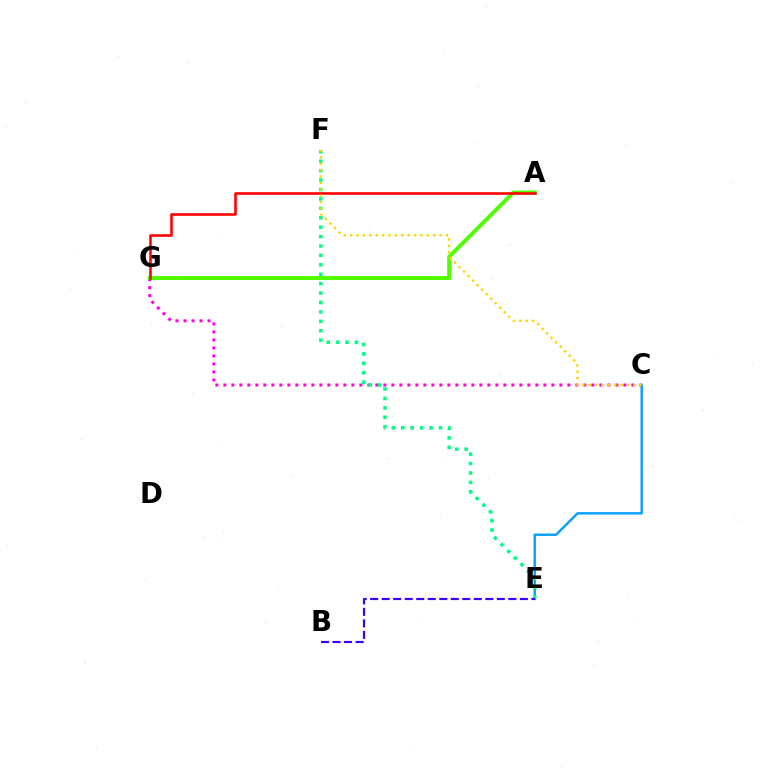{('C', 'E'): [{'color': '#009eff', 'line_style': 'solid', 'thickness': 1.71}], ('C', 'G'): [{'color': '#ff00ed', 'line_style': 'dotted', 'thickness': 2.17}], ('E', 'F'): [{'color': '#00ff86', 'line_style': 'dotted', 'thickness': 2.56}], ('A', 'G'): [{'color': '#4fff00', 'line_style': 'solid', 'thickness': 2.85}, {'color': '#ff0000', 'line_style': 'solid', 'thickness': 1.86}], ('B', 'E'): [{'color': '#3700ff', 'line_style': 'dashed', 'thickness': 1.56}], ('C', 'F'): [{'color': '#ffd500', 'line_style': 'dotted', 'thickness': 1.73}]}